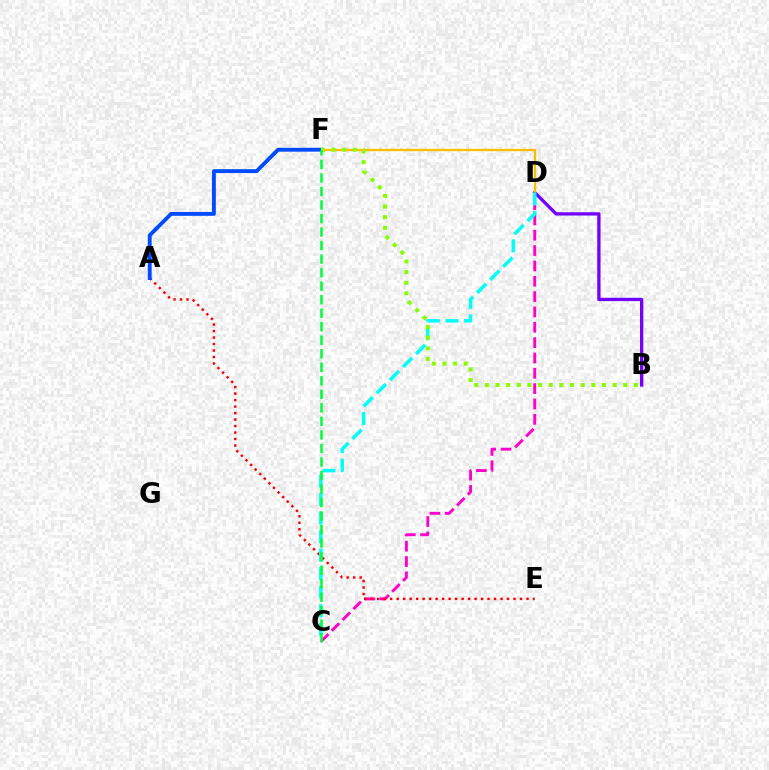{('B', 'D'): [{'color': '#7200ff', 'line_style': 'solid', 'thickness': 2.38}], ('D', 'F'): [{'color': '#ffbd00', 'line_style': 'solid', 'thickness': 1.68}], ('C', 'D'): [{'color': '#ff00cf', 'line_style': 'dashed', 'thickness': 2.08}, {'color': '#00fff6', 'line_style': 'dashed', 'thickness': 2.52}], ('A', 'E'): [{'color': '#ff0000', 'line_style': 'dotted', 'thickness': 1.76}], ('A', 'F'): [{'color': '#004bff', 'line_style': 'solid', 'thickness': 2.79}], ('B', 'F'): [{'color': '#84ff00', 'line_style': 'dotted', 'thickness': 2.89}], ('C', 'F'): [{'color': '#00ff39', 'line_style': 'dashed', 'thickness': 1.84}]}